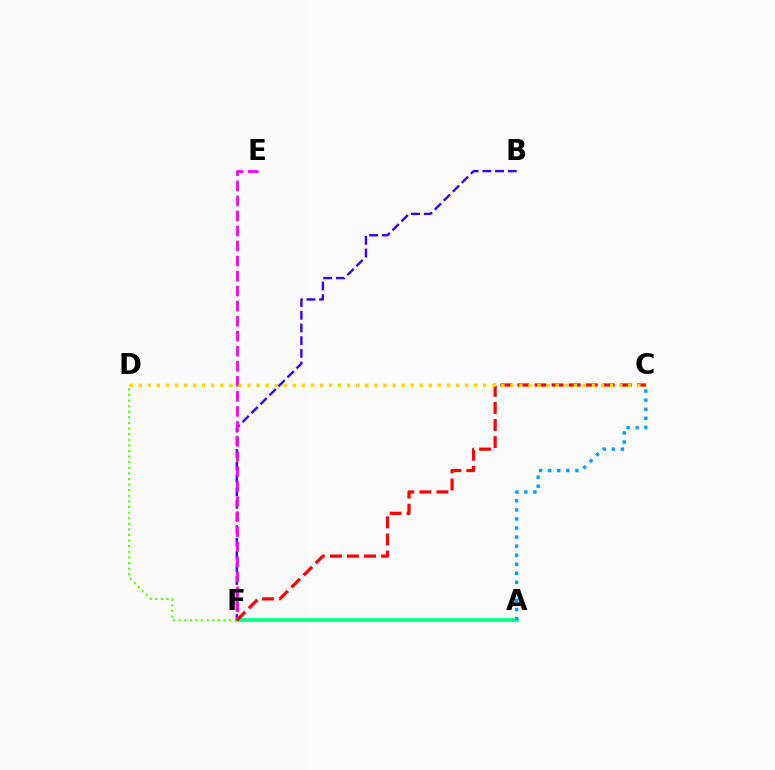{('B', 'F'): [{'color': '#3700ff', 'line_style': 'dashed', 'thickness': 1.72}], ('E', 'F'): [{'color': '#ff00ed', 'line_style': 'dashed', 'thickness': 2.04}], ('A', 'F'): [{'color': '#00ff86', 'line_style': 'solid', 'thickness': 2.65}], ('D', 'F'): [{'color': '#4fff00', 'line_style': 'dotted', 'thickness': 1.52}], ('A', 'C'): [{'color': '#009eff', 'line_style': 'dotted', 'thickness': 2.46}], ('C', 'F'): [{'color': '#ff0000', 'line_style': 'dashed', 'thickness': 2.32}], ('C', 'D'): [{'color': '#ffd500', 'line_style': 'dotted', 'thickness': 2.46}]}